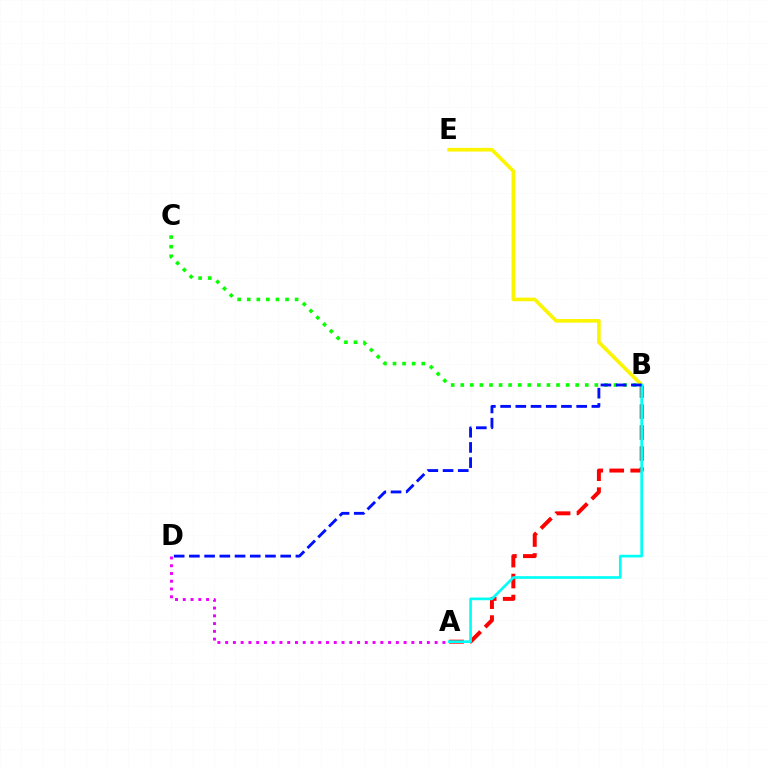{('A', 'B'): [{'color': '#ff0000', 'line_style': 'dashed', 'thickness': 2.85}, {'color': '#00fff6', 'line_style': 'solid', 'thickness': 1.92}], ('B', 'E'): [{'color': '#fcf500', 'line_style': 'solid', 'thickness': 2.61}], ('B', 'C'): [{'color': '#08ff00', 'line_style': 'dotted', 'thickness': 2.6}], ('A', 'D'): [{'color': '#ee00ff', 'line_style': 'dotted', 'thickness': 2.11}], ('B', 'D'): [{'color': '#0010ff', 'line_style': 'dashed', 'thickness': 2.07}]}